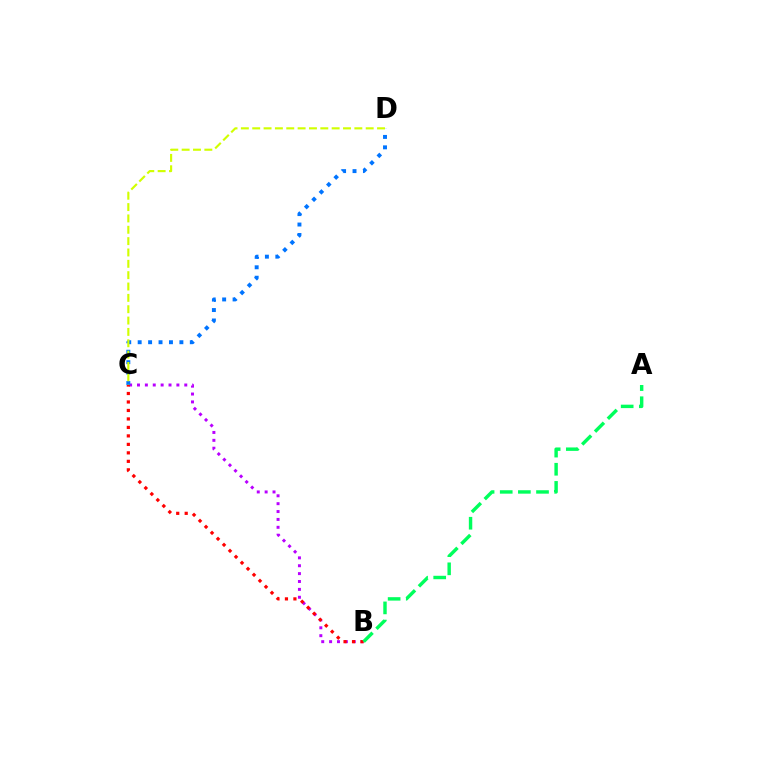{('B', 'C'): [{'color': '#b900ff', 'line_style': 'dotted', 'thickness': 2.14}, {'color': '#ff0000', 'line_style': 'dotted', 'thickness': 2.3}], ('C', 'D'): [{'color': '#0074ff', 'line_style': 'dotted', 'thickness': 2.83}, {'color': '#d1ff00', 'line_style': 'dashed', 'thickness': 1.54}], ('A', 'B'): [{'color': '#00ff5c', 'line_style': 'dashed', 'thickness': 2.46}]}